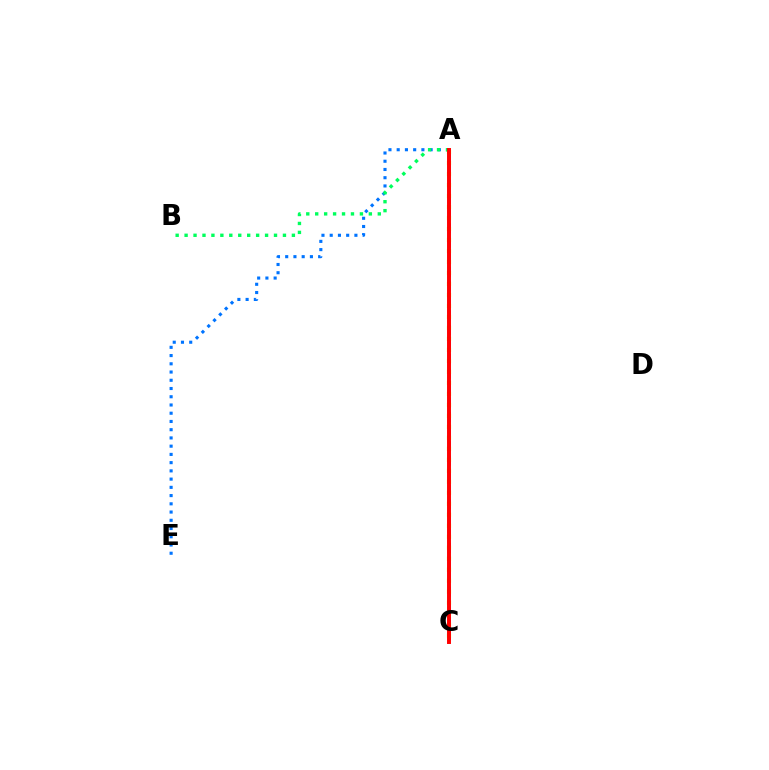{('A', 'C'): [{'color': '#b900ff', 'line_style': 'dashed', 'thickness': 1.97}, {'color': '#d1ff00', 'line_style': 'dotted', 'thickness': 2.99}, {'color': '#ff0000', 'line_style': 'solid', 'thickness': 2.84}], ('A', 'E'): [{'color': '#0074ff', 'line_style': 'dotted', 'thickness': 2.24}], ('A', 'B'): [{'color': '#00ff5c', 'line_style': 'dotted', 'thickness': 2.43}]}